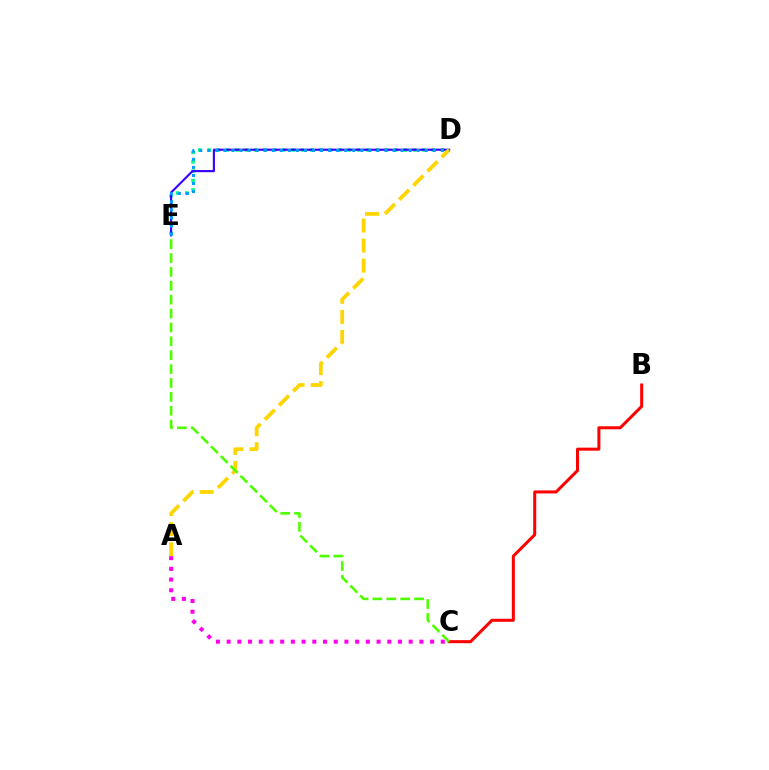{('A', 'C'): [{'color': '#ff00ed', 'line_style': 'dotted', 'thickness': 2.91}], ('D', 'E'): [{'color': '#00ff86', 'line_style': 'dotted', 'thickness': 2.54}, {'color': '#3700ff', 'line_style': 'solid', 'thickness': 1.54}, {'color': '#009eff', 'line_style': 'dotted', 'thickness': 2.19}], ('A', 'D'): [{'color': '#ffd500', 'line_style': 'dashed', 'thickness': 2.72}], ('B', 'C'): [{'color': '#ff0000', 'line_style': 'solid', 'thickness': 2.18}], ('C', 'E'): [{'color': '#4fff00', 'line_style': 'dashed', 'thickness': 1.89}]}